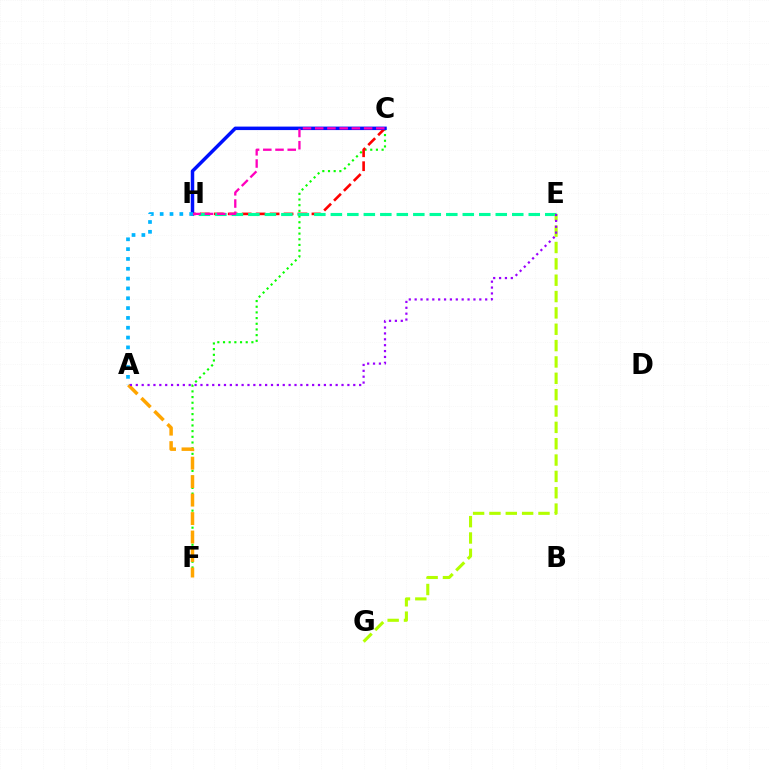{('C', 'F'): [{'color': '#08ff00', 'line_style': 'dotted', 'thickness': 1.54}], ('C', 'H'): [{'color': '#ff0000', 'line_style': 'dashed', 'thickness': 1.9}, {'color': '#0010ff', 'line_style': 'solid', 'thickness': 2.51}, {'color': '#ff00bd', 'line_style': 'dashed', 'thickness': 1.66}], ('A', 'F'): [{'color': '#ffa500', 'line_style': 'dashed', 'thickness': 2.51}], ('E', 'H'): [{'color': '#00ff9d', 'line_style': 'dashed', 'thickness': 2.24}], ('E', 'G'): [{'color': '#b3ff00', 'line_style': 'dashed', 'thickness': 2.22}], ('A', 'H'): [{'color': '#00b5ff', 'line_style': 'dotted', 'thickness': 2.67}], ('A', 'E'): [{'color': '#9b00ff', 'line_style': 'dotted', 'thickness': 1.6}]}